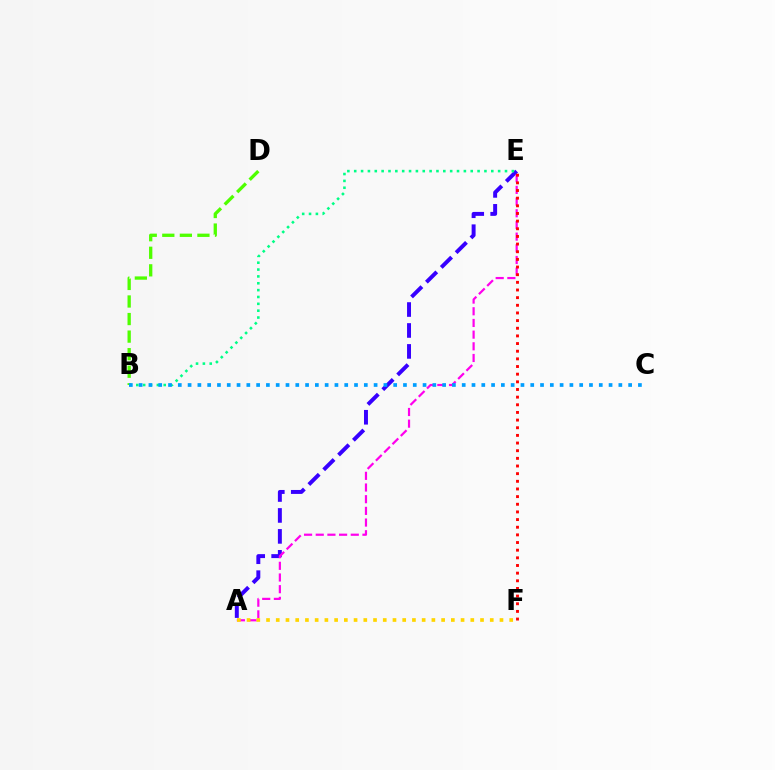{('A', 'E'): [{'color': '#3700ff', 'line_style': 'dashed', 'thickness': 2.84}, {'color': '#ff00ed', 'line_style': 'dashed', 'thickness': 1.59}], ('B', 'D'): [{'color': '#4fff00', 'line_style': 'dashed', 'thickness': 2.39}], ('B', 'E'): [{'color': '#00ff86', 'line_style': 'dotted', 'thickness': 1.86}], ('B', 'C'): [{'color': '#009eff', 'line_style': 'dotted', 'thickness': 2.66}], ('A', 'F'): [{'color': '#ffd500', 'line_style': 'dotted', 'thickness': 2.64}], ('E', 'F'): [{'color': '#ff0000', 'line_style': 'dotted', 'thickness': 2.08}]}